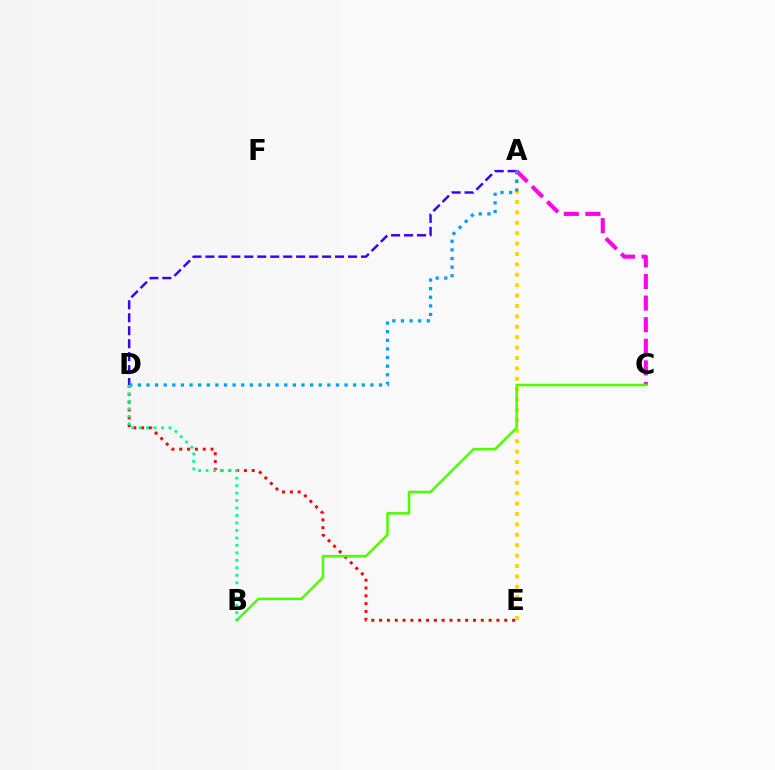{('A', 'E'): [{'color': '#ffd500', 'line_style': 'dotted', 'thickness': 2.83}], ('A', 'C'): [{'color': '#ff00ed', 'line_style': 'dashed', 'thickness': 2.93}], ('A', 'D'): [{'color': '#3700ff', 'line_style': 'dashed', 'thickness': 1.76}, {'color': '#009eff', 'line_style': 'dotted', 'thickness': 2.34}], ('D', 'E'): [{'color': '#ff0000', 'line_style': 'dotted', 'thickness': 2.13}], ('B', 'C'): [{'color': '#4fff00', 'line_style': 'solid', 'thickness': 1.82}], ('B', 'D'): [{'color': '#00ff86', 'line_style': 'dotted', 'thickness': 2.03}]}